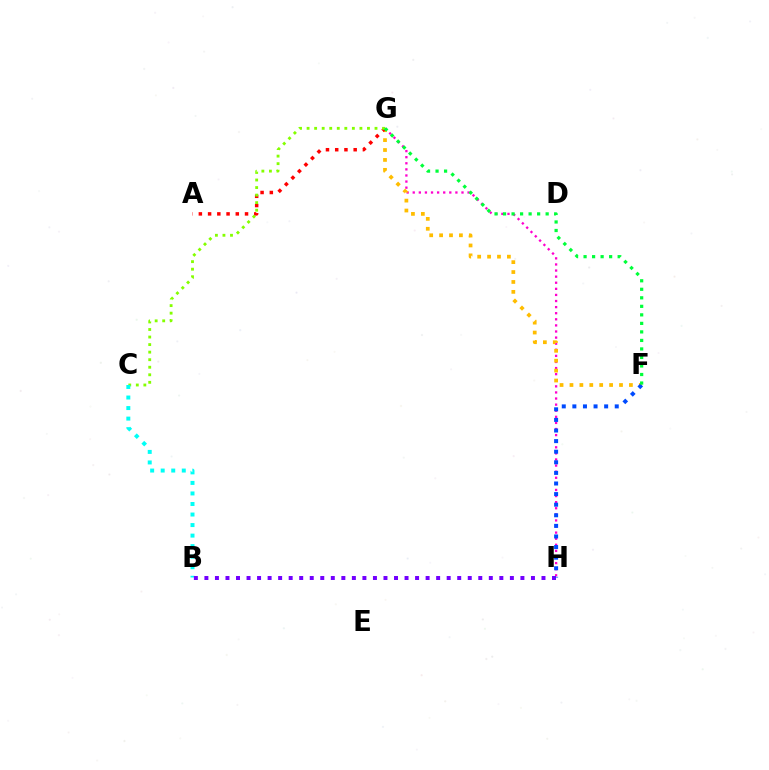{('G', 'H'): [{'color': '#ff00cf', 'line_style': 'dotted', 'thickness': 1.66}], ('F', 'G'): [{'color': '#ffbd00', 'line_style': 'dotted', 'thickness': 2.69}, {'color': '#00ff39', 'line_style': 'dotted', 'thickness': 2.32}], ('A', 'G'): [{'color': '#ff0000', 'line_style': 'dotted', 'thickness': 2.51}], ('C', 'G'): [{'color': '#84ff00', 'line_style': 'dotted', 'thickness': 2.05}], ('B', 'C'): [{'color': '#00fff6', 'line_style': 'dotted', 'thickness': 2.86}], ('B', 'H'): [{'color': '#7200ff', 'line_style': 'dotted', 'thickness': 2.86}], ('F', 'H'): [{'color': '#004bff', 'line_style': 'dotted', 'thickness': 2.88}]}